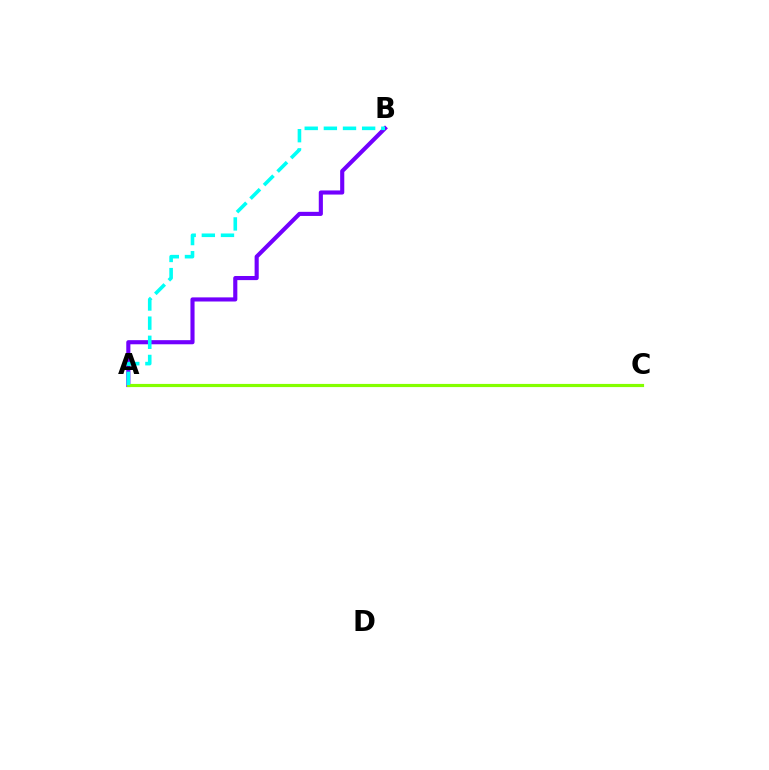{('A', 'C'): [{'color': '#ff0000', 'line_style': 'dashed', 'thickness': 2.02}, {'color': '#84ff00', 'line_style': 'solid', 'thickness': 2.28}], ('A', 'B'): [{'color': '#7200ff', 'line_style': 'solid', 'thickness': 2.96}, {'color': '#00fff6', 'line_style': 'dashed', 'thickness': 2.6}]}